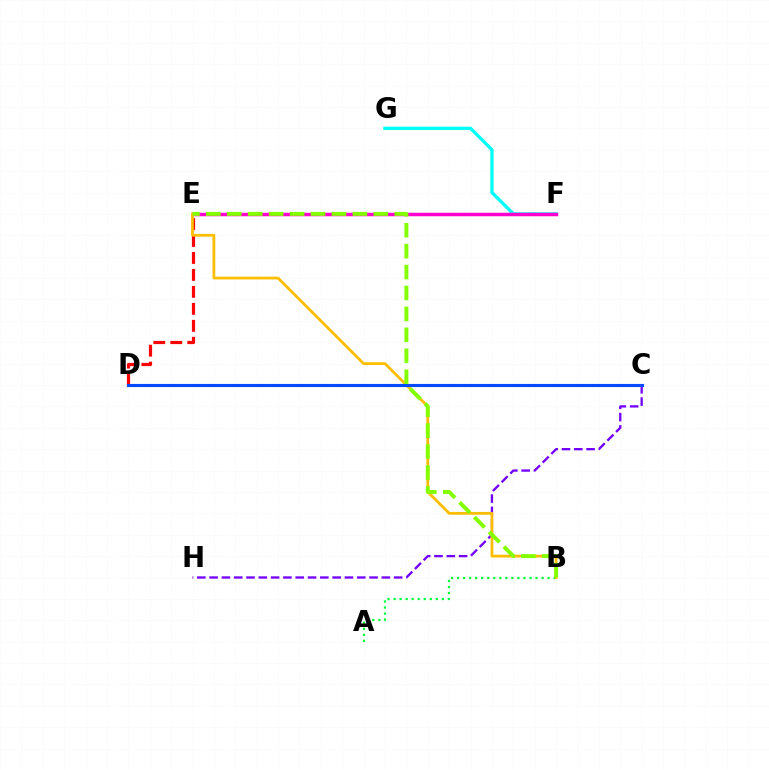{('A', 'B'): [{'color': '#00ff39', 'line_style': 'dotted', 'thickness': 1.64}], ('C', 'H'): [{'color': '#7200ff', 'line_style': 'dashed', 'thickness': 1.67}], ('D', 'E'): [{'color': '#ff0000', 'line_style': 'dashed', 'thickness': 2.31}], ('F', 'G'): [{'color': '#00fff6', 'line_style': 'solid', 'thickness': 2.39}], ('E', 'F'): [{'color': '#ff00cf', 'line_style': 'solid', 'thickness': 2.51}], ('B', 'E'): [{'color': '#ffbd00', 'line_style': 'solid', 'thickness': 2.0}, {'color': '#84ff00', 'line_style': 'dashed', 'thickness': 2.84}], ('C', 'D'): [{'color': '#004bff', 'line_style': 'solid', 'thickness': 2.25}]}